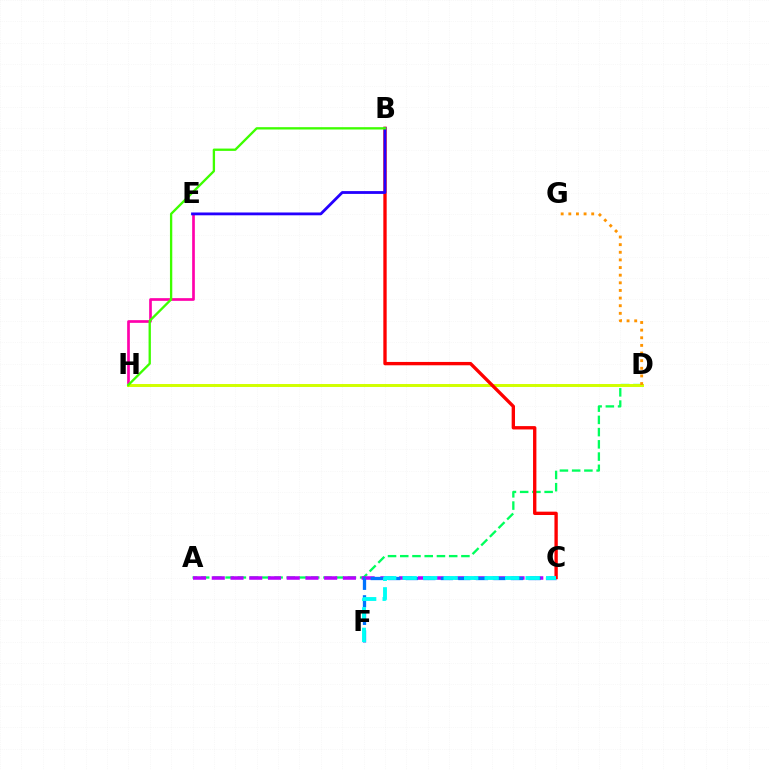{('E', 'H'): [{'color': '#ff00ac', 'line_style': 'solid', 'thickness': 1.93}], ('A', 'D'): [{'color': '#00ff5c', 'line_style': 'dashed', 'thickness': 1.66}], ('D', 'H'): [{'color': '#d1ff00', 'line_style': 'solid', 'thickness': 2.13}], ('A', 'C'): [{'color': '#b900ff', 'line_style': 'dashed', 'thickness': 2.55}], ('C', 'F'): [{'color': '#0074ff', 'line_style': 'dashed', 'thickness': 2.38}, {'color': '#00fff6', 'line_style': 'dashed', 'thickness': 2.79}], ('B', 'C'): [{'color': '#ff0000', 'line_style': 'solid', 'thickness': 2.41}], ('B', 'E'): [{'color': '#2500ff', 'line_style': 'solid', 'thickness': 2.02}], ('D', 'G'): [{'color': '#ff9400', 'line_style': 'dotted', 'thickness': 2.07}], ('B', 'H'): [{'color': '#3dff00', 'line_style': 'solid', 'thickness': 1.68}]}